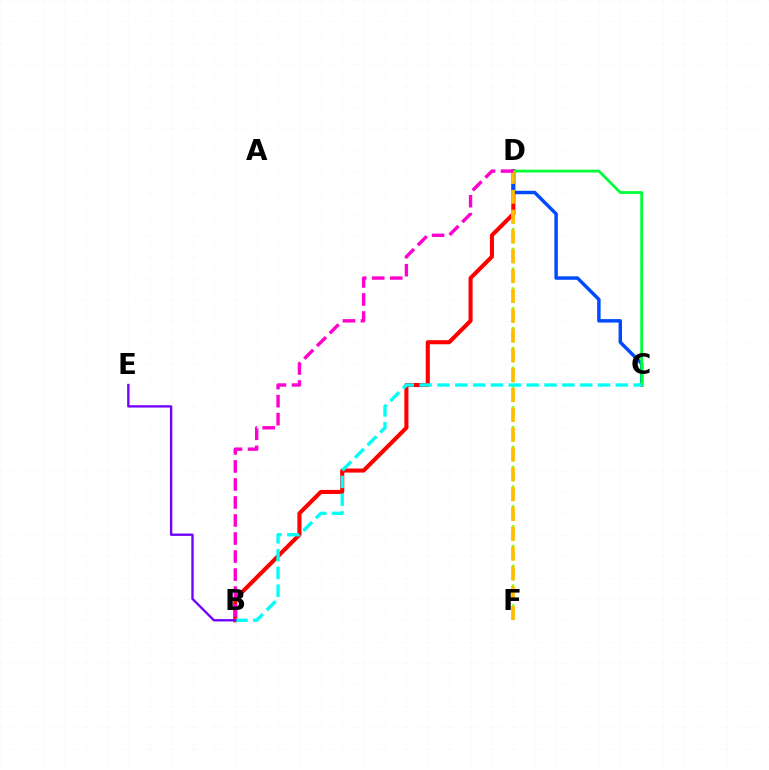{('D', 'F'): [{'color': '#84ff00', 'line_style': 'dotted', 'thickness': 1.79}, {'color': '#ffbd00', 'line_style': 'dashed', 'thickness': 2.69}], ('B', 'D'): [{'color': '#ff0000', 'line_style': 'solid', 'thickness': 2.94}, {'color': '#ff00cf', 'line_style': 'dashed', 'thickness': 2.45}], ('C', 'D'): [{'color': '#004bff', 'line_style': 'solid', 'thickness': 2.49}, {'color': '#00ff39', 'line_style': 'solid', 'thickness': 2.0}], ('B', 'C'): [{'color': '#00fff6', 'line_style': 'dashed', 'thickness': 2.42}], ('B', 'E'): [{'color': '#7200ff', 'line_style': 'solid', 'thickness': 1.69}]}